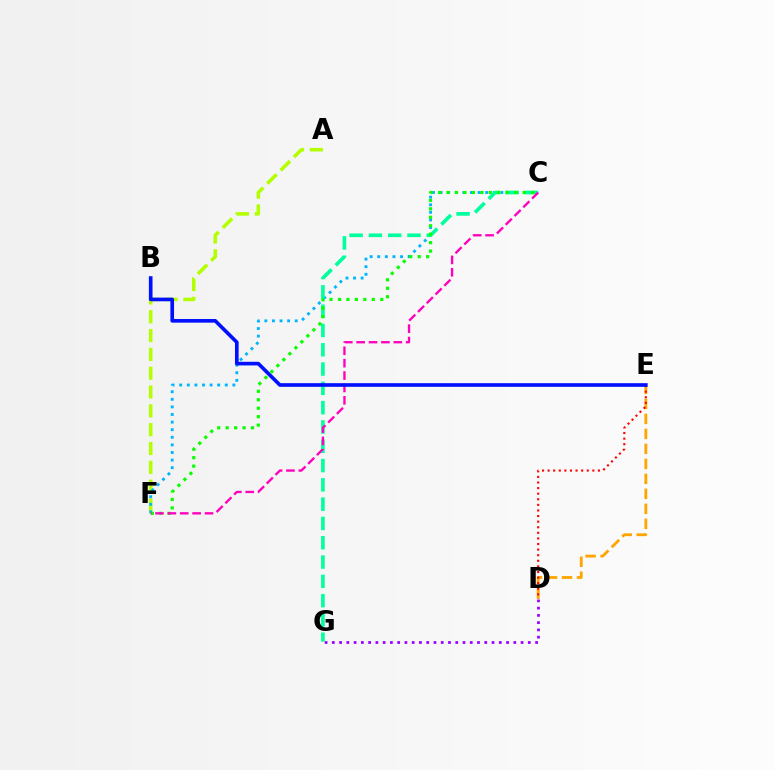{('D', 'G'): [{'color': '#9b00ff', 'line_style': 'dotted', 'thickness': 1.97}], ('A', 'F'): [{'color': '#b3ff00', 'line_style': 'dashed', 'thickness': 2.56}], ('D', 'E'): [{'color': '#ffa500', 'line_style': 'dashed', 'thickness': 2.04}, {'color': '#ff0000', 'line_style': 'dotted', 'thickness': 1.52}], ('C', 'F'): [{'color': '#00b5ff', 'line_style': 'dotted', 'thickness': 2.06}, {'color': '#08ff00', 'line_style': 'dotted', 'thickness': 2.3}, {'color': '#ff00bd', 'line_style': 'dashed', 'thickness': 1.68}], ('C', 'G'): [{'color': '#00ff9d', 'line_style': 'dashed', 'thickness': 2.62}], ('B', 'E'): [{'color': '#0010ff', 'line_style': 'solid', 'thickness': 2.63}]}